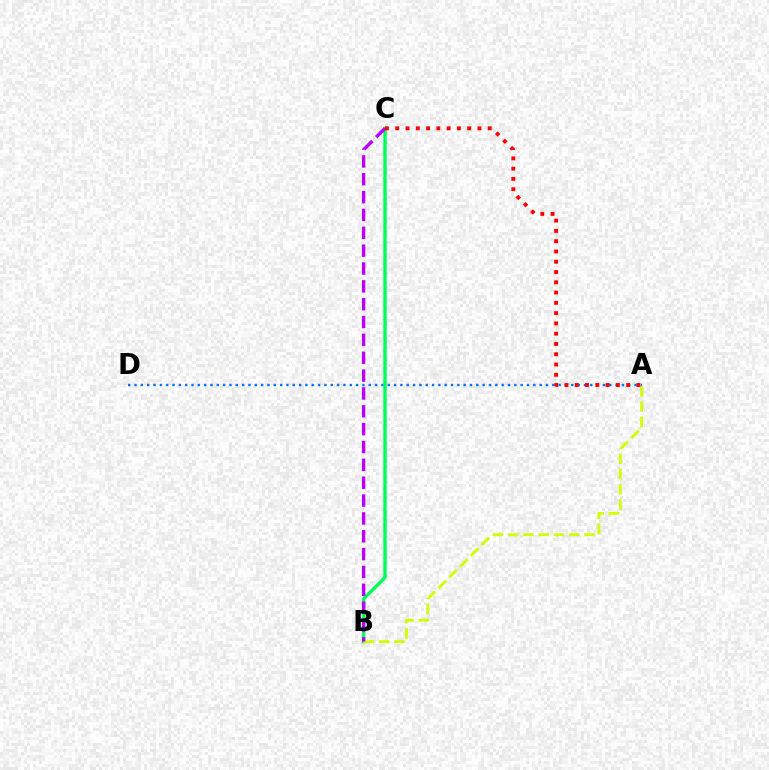{('A', 'D'): [{'color': '#0074ff', 'line_style': 'dotted', 'thickness': 1.72}], ('B', 'C'): [{'color': '#00ff5c', 'line_style': 'solid', 'thickness': 2.46}, {'color': '#b900ff', 'line_style': 'dashed', 'thickness': 2.43}], ('A', 'B'): [{'color': '#d1ff00', 'line_style': 'dashed', 'thickness': 2.07}], ('A', 'C'): [{'color': '#ff0000', 'line_style': 'dotted', 'thickness': 2.79}]}